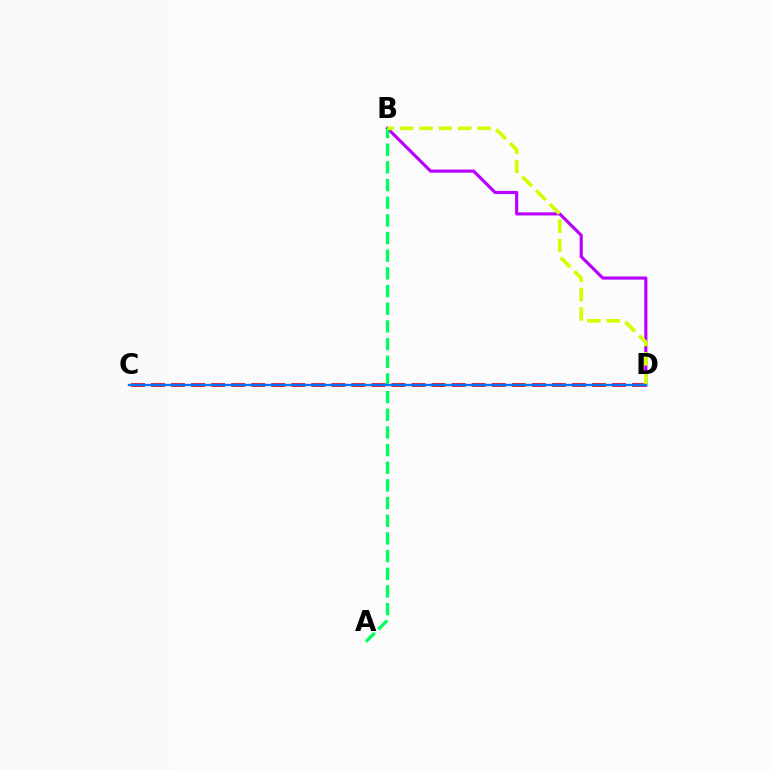{('C', 'D'): [{'color': '#ff0000', 'line_style': 'dashed', 'thickness': 2.72}, {'color': '#0074ff', 'line_style': 'solid', 'thickness': 1.7}], ('B', 'D'): [{'color': '#b900ff', 'line_style': 'solid', 'thickness': 2.26}, {'color': '#d1ff00', 'line_style': 'dashed', 'thickness': 2.63}], ('A', 'B'): [{'color': '#00ff5c', 'line_style': 'dashed', 'thickness': 2.4}]}